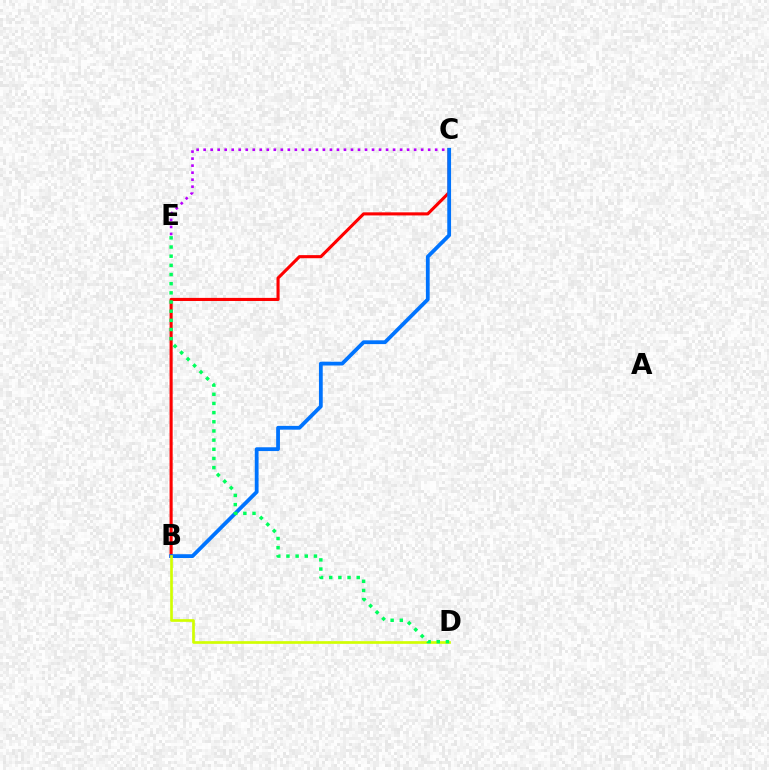{('B', 'C'): [{'color': '#ff0000', 'line_style': 'solid', 'thickness': 2.23}, {'color': '#0074ff', 'line_style': 'solid', 'thickness': 2.72}], ('C', 'E'): [{'color': '#b900ff', 'line_style': 'dotted', 'thickness': 1.91}], ('B', 'D'): [{'color': '#d1ff00', 'line_style': 'solid', 'thickness': 1.92}], ('D', 'E'): [{'color': '#00ff5c', 'line_style': 'dotted', 'thickness': 2.49}]}